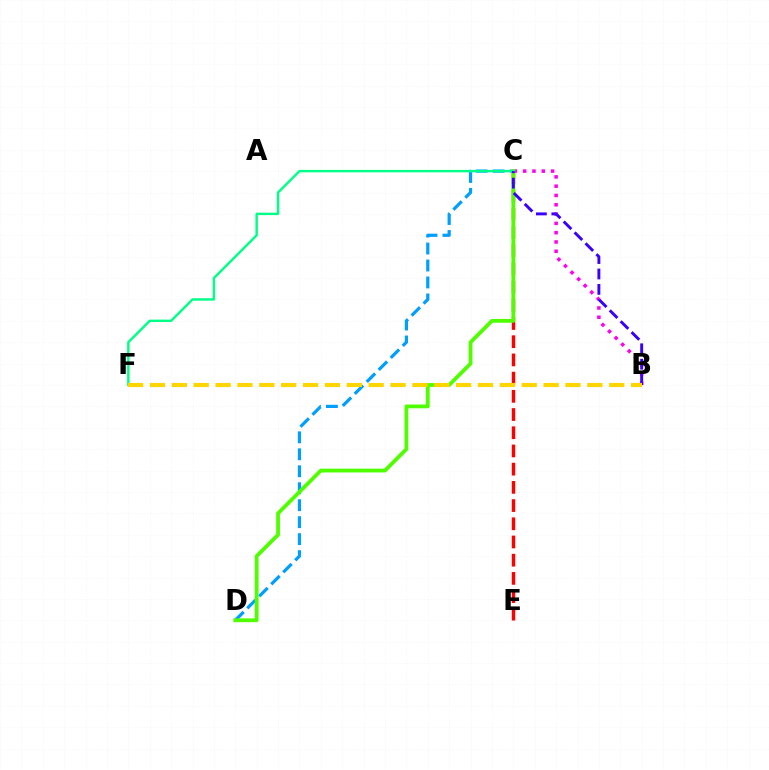{('C', 'D'): [{'color': '#009eff', 'line_style': 'dashed', 'thickness': 2.3}, {'color': '#4fff00', 'line_style': 'solid', 'thickness': 2.73}], ('B', 'C'): [{'color': '#ff00ed', 'line_style': 'dotted', 'thickness': 2.53}, {'color': '#3700ff', 'line_style': 'dashed', 'thickness': 2.09}], ('C', 'E'): [{'color': '#ff0000', 'line_style': 'dashed', 'thickness': 2.47}], ('C', 'F'): [{'color': '#00ff86', 'line_style': 'solid', 'thickness': 1.75}], ('B', 'F'): [{'color': '#ffd500', 'line_style': 'dashed', 'thickness': 2.97}]}